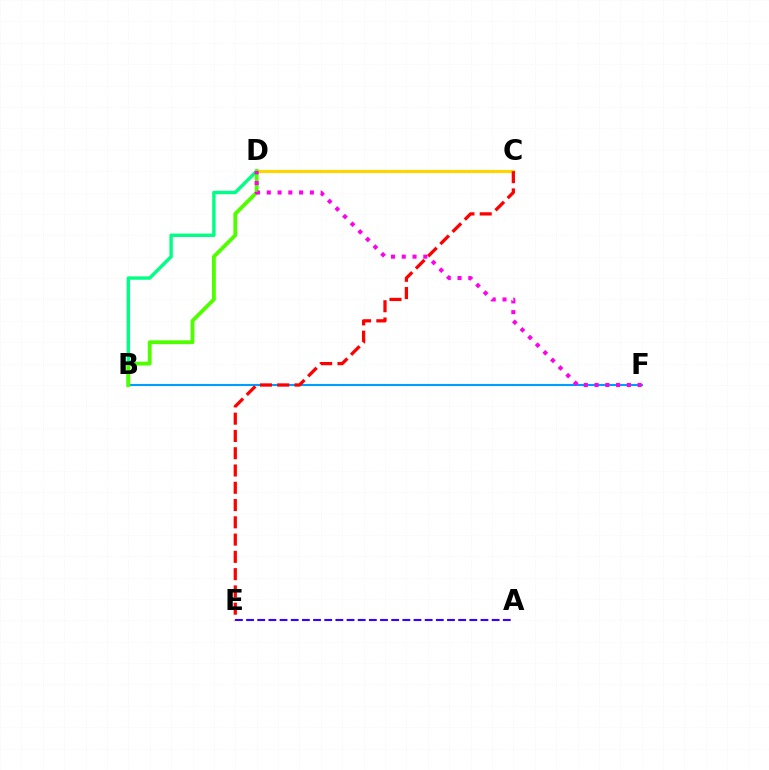{('A', 'E'): [{'color': '#3700ff', 'line_style': 'dashed', 'thickness': 1.52}], ('B', 'D'): [{'color': '#00ff86', 'line_style': 'solid', 'thickness': 2.46}, {'color': '#4fff00', 'line_style': 'solid', 'thickness': 2.76}], ('B', 'F'): [{'color': '#009eff', 'line_style': 'solid', 'thickness': 1.53}], ('C', 'D'): [{'color': '#ffd500', 'line_style': 'solid', 'thickness': 2.29}], ('D', 'F'): [{'color': '#ff00ed', 'line_style': 'dotted', 'thickness': 2.93}], ('C', 'E'): [{'color': '#ff0000', 'line_style': 'dashed', 'thickness': 2.35}]}